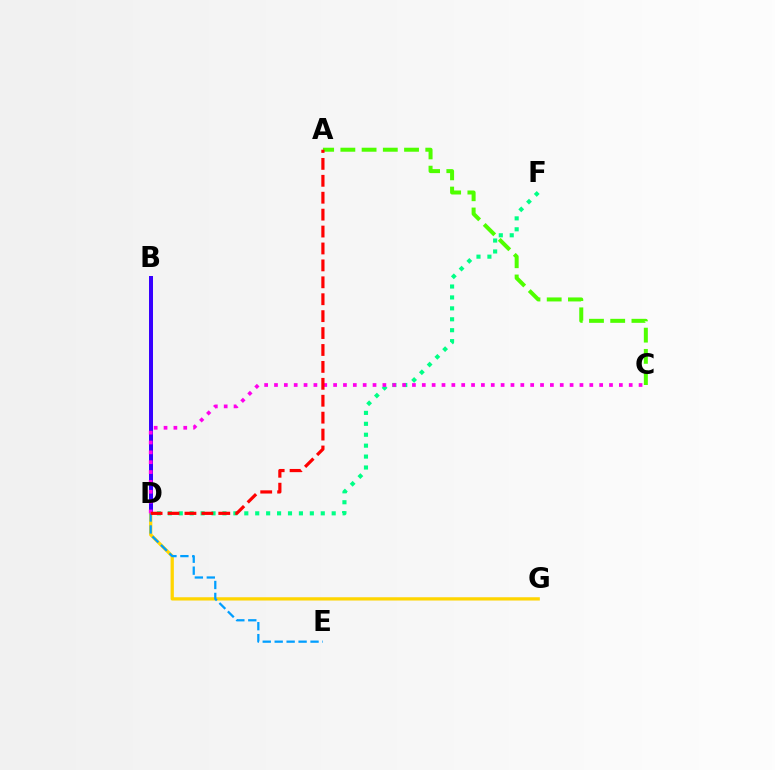{('B', 'D'): [{'color': '#3700ff', 'line_style': 'solid', 'thickness': 2.88}], ('D', 'G'): [{'color': '#ffd500', 'line_style': 'solid', 'thickness': 2.36}], ('D', 'E'): [{'color': '#009eff', 'line_style': 'dashed', 'thickness': 1.62}], ('A', 'C'): [{'color': '#4fff00', 'line_style': 'dashed', 'thickness': 2.88}], ('D', 'F'): [{'color': '#00ff86', 'line_style': 'dotted', 'thickness': 2.97}], ('C', 'D'): [{'color': '#ff00ed', 'line_style': 'dotted', 'thickness': 2.68}], ('A', 'D'): [{'color': '#ff0000', 'line_style': 'dashed', 'thickness': 2.3}]}